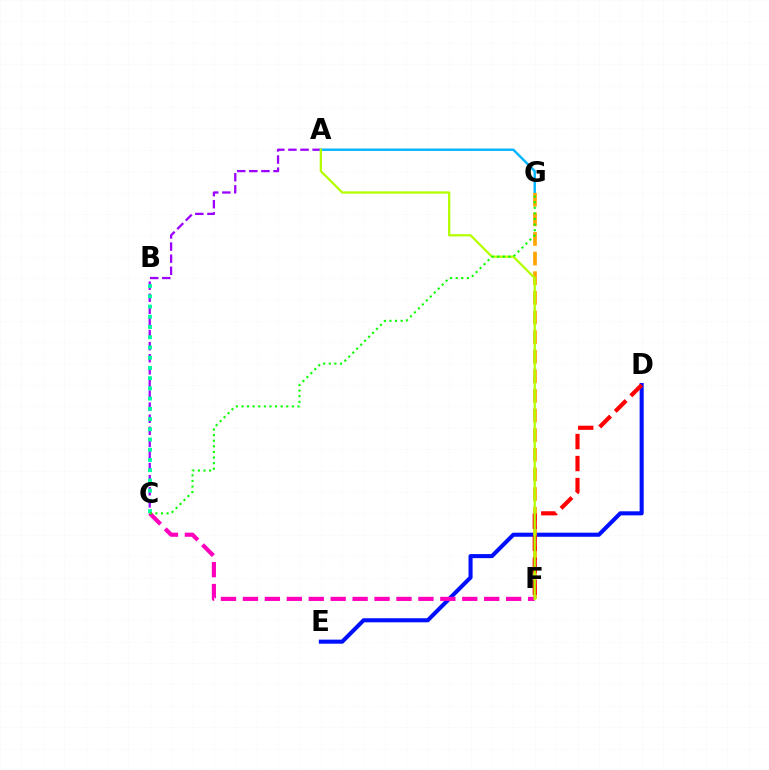{('A', 'C'): [{'color': '#9b00ff', 'line_style': 'dashed', 'thickness': 1.64}], ('B', 'C'): [{'color': '#00ff9d', 'line_style': 'dotted', 'thickness': 2.78}], ('D', 'E'): [{'color': '#0010ff', 'line_style': 'solid', 'thickness': 2.93}], ('A', 'G'): [{'color': '#00b5ff', 'line_style': 'solid', 'thickness': 1.71}], ('F', 'G'): [{'color': '#ffa500', 'line_style': 'dashed', 'thickness': 2.67}], ('C', 'F'): [{'color': '#ff00bd', 'line_style': 'dashed', 'thickness': 2.98}], ('D', 'F'): [{'color': '#ff0000', 'line_style': 'dashed', 'thickness': 2.99}], ('A', 'F'): [{'color': '#b3ff00', 'line_style': 'solid', 'thickness': 1.63}], ('C', 'G'): [{'color': '#08ff00', 'line_style': 'dotted', 'thickness': 1.52}]}